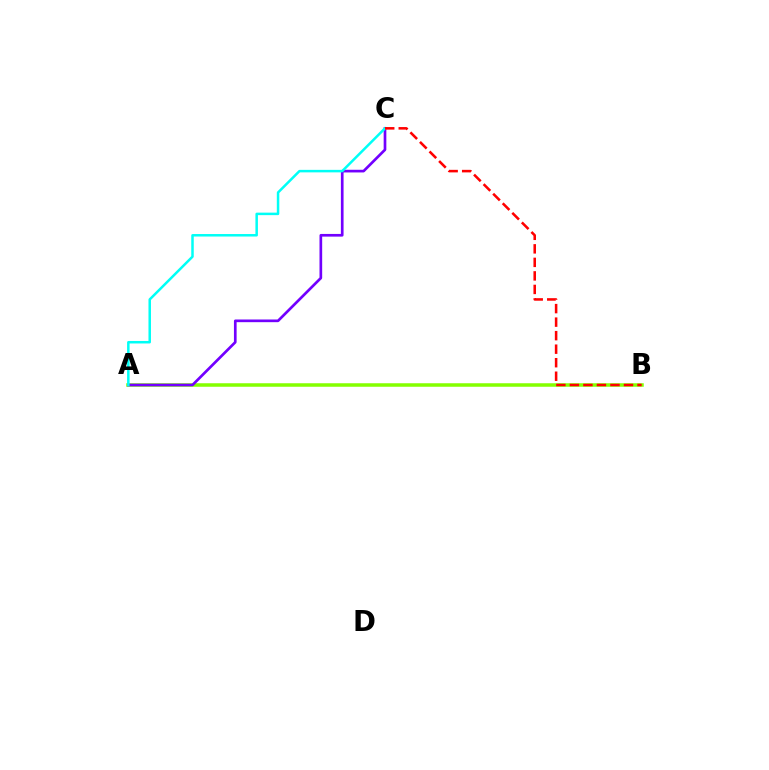{('A', 'B'): [{'color': '#84ff00', 'line_style': 'solid', 'thickness': 2.53}], ('A', 'C'): [{'color': '#7200ff', 'line_style': 'solid', 'thickness': 1.93}, {'color': '#00fff6', 'line_style': 'solid', 'thickness': 1.8}], ('B', 'C'): [{'color': '#ff0000', 'line_style': 'dashed', 'thickness': 1.84}]}